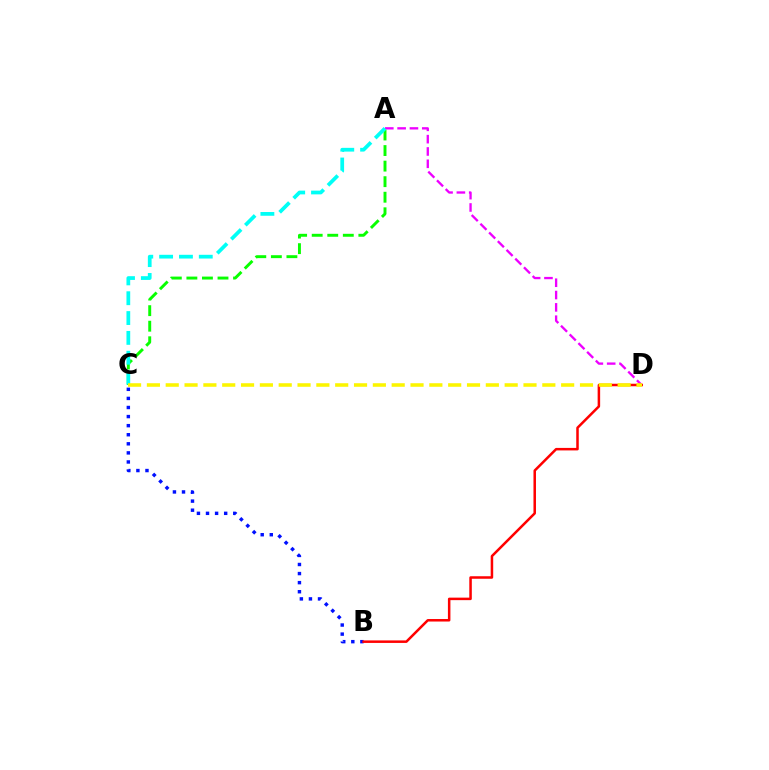{('A', 'D'): [{'color': '#ee00ff', 'line_style': 'dashed', 'thickness': 1.67}], ('B', 'C'): [{'color': '#0010ff', 'line_style': 'dotted', 'thickness': 2.47}], ('A', 'C'): [{'color': '#08ff00', 'line_style': 'dashed', 'thickness': 2.11}, {'color': '#00fff6', 'line_style': 'dashed', 'thickness': 2.69}], ('B', 'D'): [{'color': '#ff0000', 'line_style': 'solid', 'thickness': 1.81}], ('C', 'D'): [{'color': '#fcf500', 'line_style': 'dashed', 'thickness': 2.56}]}